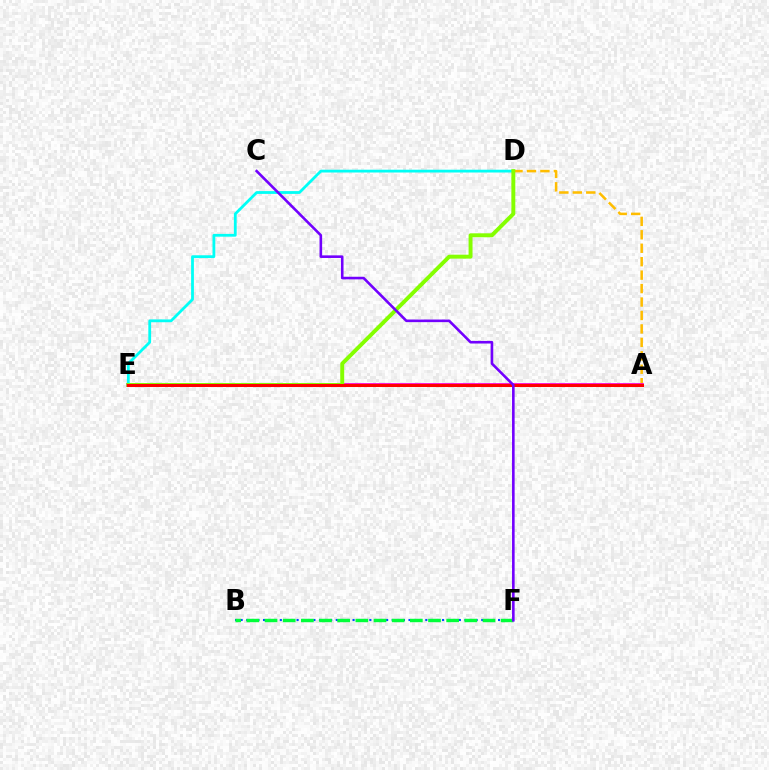{('A', 'D'): [{'color': '#ffbd00', 'line_style': 'dashed', 'thickness': 1.83}], ('B', 'F'): [{'color': '#004bff', 'line_style': 'dotted', 'thickness': 1.52}, {'color': '#00ff39', 'line_style': 'dashed', 'thickness': 2.47}], ('A', 'E'): [{'color': '#ff00cf', 'line_style': 'solid', 'thickness': 2.68}, {'color': '#ff0000', 'line_style': 'solid', 'thickness': 2.18}], ('D', 'E'): [{'color': '#00fff6', 'line_style': 'solid', 'thickness': 2.01}, {'color': '#84ff00', 'line_style': 'solid', 'thickness': 2.83}], ('C', 'F'): [{'color': '#7200ff', 'line_style': 'solid', 'thickness': 1.87}]}